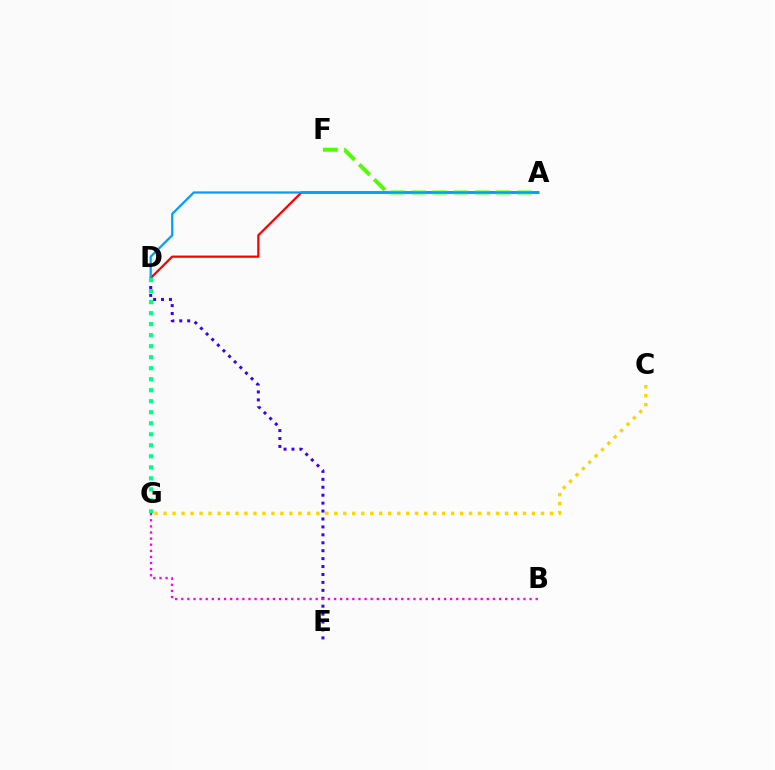{('D', 'E'): [{'color': '#3700ff', 'line_style': 'dotted', 'thickness': 2.15}], ('A', 'D'): [{'color': '#ff0000', 'line_style': 'solid', 'thickness': 1.61}, {'color': '#009eff', 'line_style': 'solid', 'thickness': 1.6}], ('B', 'G'): [{'color': '#ff00ed', 'line_style': 'dotted', 'thickness': 1.66}], ('A', 'F'): [{'color': '#4fff00', 'line_style': 'dashed', 'thickness': 2.88}], ('D', 'G'): [{'color': '#00ff86', 'line_style': 'dotted', 'thickness': 2.99}], ('C', 'G'): [{'color': '#ffd500', 'line_style': 'dotted', 'thickness': 2.44}]}